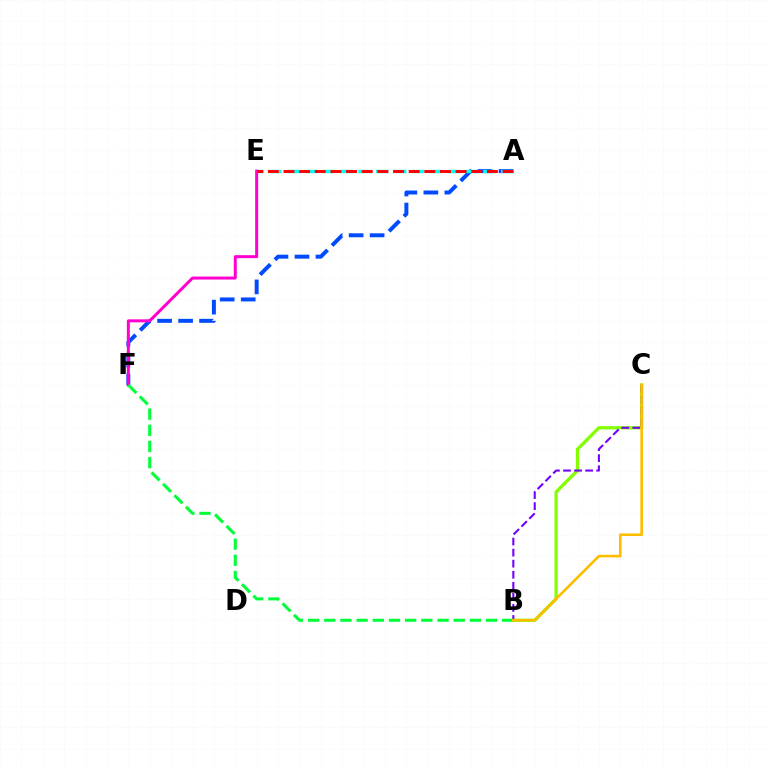{('A', 'F'): [{'color': '#004bff', 'line_style': 'dashed', 'thickness': 2.85}], ('A', 'E'): [{'color': '#00fff6', 'line_style': 'dashed', 'thickness': 2.42}, {'color': '#ff0000', 'line_style': 'dashed', 'thickness': 2.13}], ('B', 'C'): [{'color': '#84ff00', 'line_style': 'solid', 'thickness': 2.36}, {'color': '#7200ff', 'line_style': 'dashed', 'thickness': 1.5}, {'color': '#ffbd00', 'line_style': 'solid', 'thickness': 1.89}], ('E', 'F'): [{'color': '#ff00cf', 'line_style': 'solid', 'thickness': 2.16}], ('B', 'F'): [{'color': '#00ff39', 'line_style': 'dashed', 'thickness': 2.2}]}